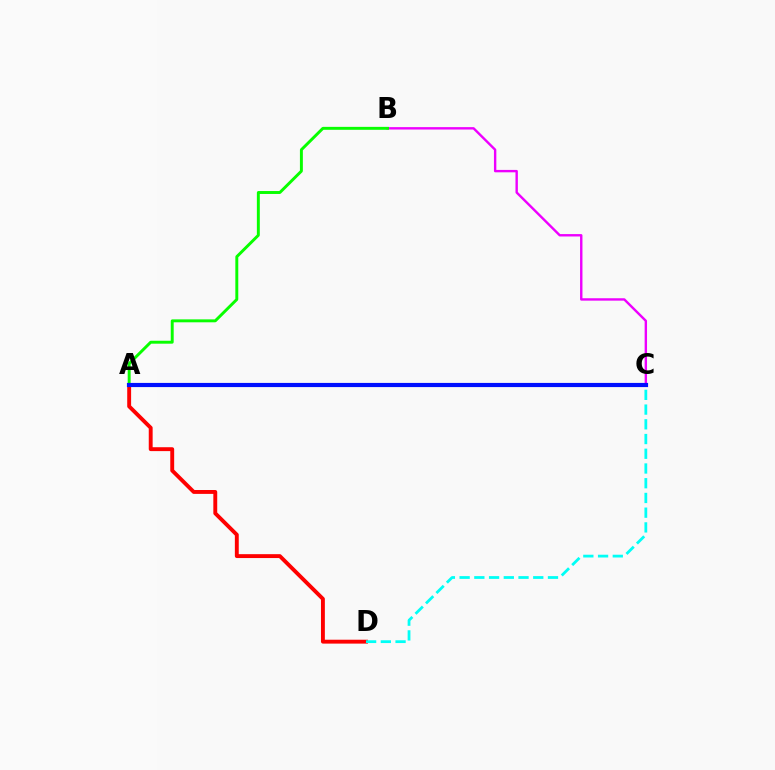{('A', 'C'): [{'color': '#fcf500', 'line_style': 'solid', 'thickness': 2.79}, {'color': '#0010ff', 'line_style': 'solid', 'thickness': 3.0}], ('B', 'C'): [{'color': '#ee00ff', 'line_style': 'solid', 'thickness': 1.73}], ('A', 'D'): [{'color': '#ff0000', 'line_style': 'solid', 'thickness': 2.8}], ('C', 'D'): [{'color': '#00fff6', 'line_style': 'dashed', 'thickness': 2.0}], ('A', 'B'): [{'color': '#08ff00', 'line_style': 'solid', 'thickness': 2.11}]}